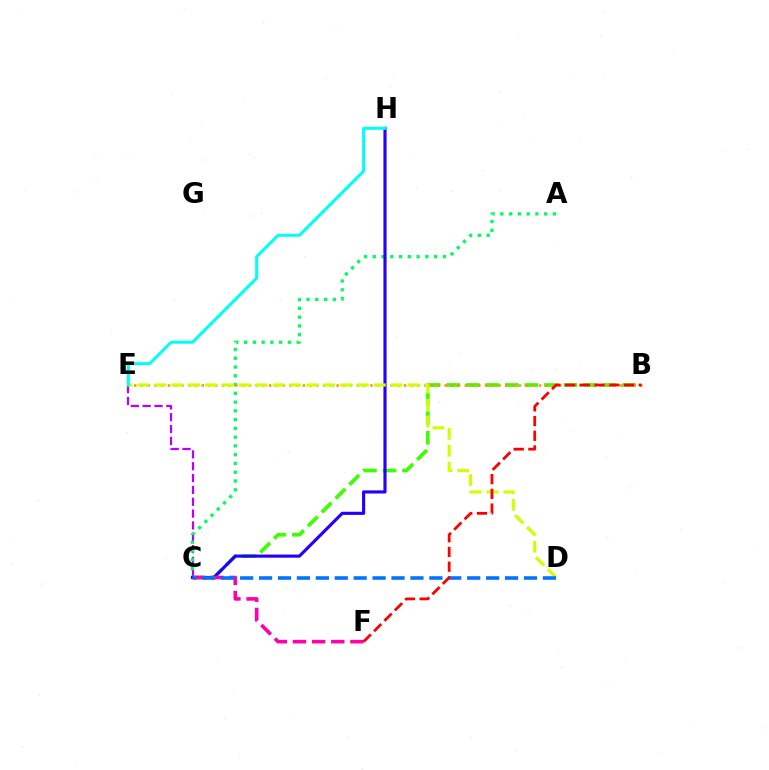{('B', 'C'): [{'color': '#3dff00', 'line_style': 'dashed', 'thickness': 2.65}], ('C', 'E'): [{'color': '#b900ff', 'line_style': 'dashed', 'thickness': 1.61}], ('A', 'C'): [{'color': '#00ff5c', 'line_style': 'dotted', 'thickness': 2.38}], ('B', 'E'): [{'color': '#ff9400', 'line_style': 'dotted', 'thickness': 1.83}], ('C', 'H'): [{'color': '#2500ff', 'line_style': 'solid', 'thickness': 2.26}], ('D', 'E'): [{'color': '#d1ff00', 'line_style': 'dashed', 'thickness': 2.29}], ('E', 'H'): [{'color': '#00fff6', 'line_style': 'solid', 'thickness': 2.16}], ('C', 'F'): [{'color': '#ff00ac', 'line_style': 'dashed', 'thickness': 2.6}], ('C', 'D'): [{'color': '#0074ff', 'line_style': 'dashed', 'thickness': 2.57}], ('B', 'F'): [{'color': '#ff0000', 'line_style': 'dashed', 'thickness': 2.0}]}